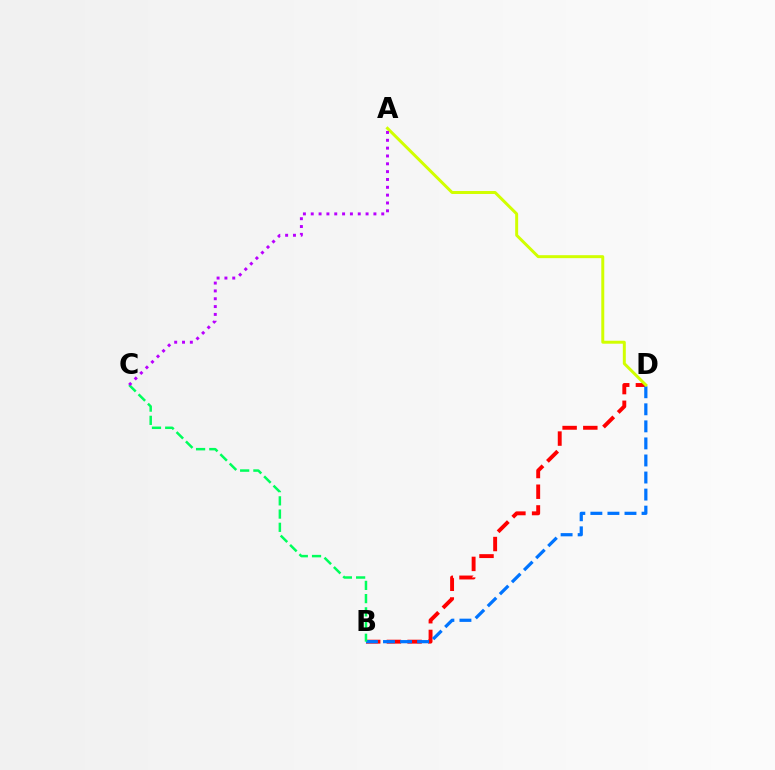{('B', 'D'): [{'color': '#ff0000', 'line_style': 'dashed', 'thickness': 2.81}, {'color': '#0074ff', 'line_style': 'dashed', 'thickness': 2.32}], ('A', 'D'): [{'color': '#d1ff00', 'line_style': 'solid', 'thickness': 2.14}], ('B', 'C'): [{'color': '#00ff5c', 'line_style': 'dashed', 'thickness': 1.8}], ('A', 'C'): [{'color': '#b900ff', 'line_style': 'dotted', 'thickness': 2.13}]}